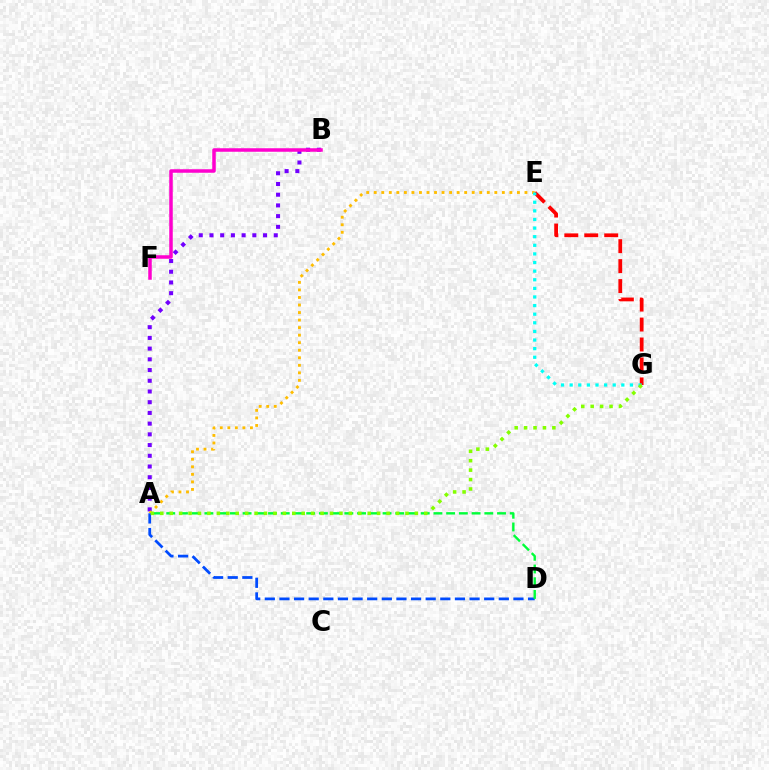{('A', 'B'): [{'color': '#7200ff', 'line_style': 'dotted', 'thickness': 2.91}], ('A', 'E'): [{'color': '#ffbd00', 'line_style': 'dotted', 'thickness': 2.05}], ('E', 'G'): [{'color': '#ff0000', 'line_style': 'dashed', 'thickness': 2.71}, {'color': '#00fff6', 'line_style': 'dotted', 'thickness': 2.34}], ('A', 'D'): [{'color': '#004bff', 'line_style': 'dashed', 'thickness': 1.99}, {'color': '#00ff39', 'line_style': 'dashed', 'thickness': 1.73}], ('B', 'F'): [{'color': '#ff00cf', 'line_style': 'solid', 'thickness': 2.53}], ('A', 'G'): [{'color': '#84ff00', 'line_style': 'dotted', 'thickness': 2.56}]}